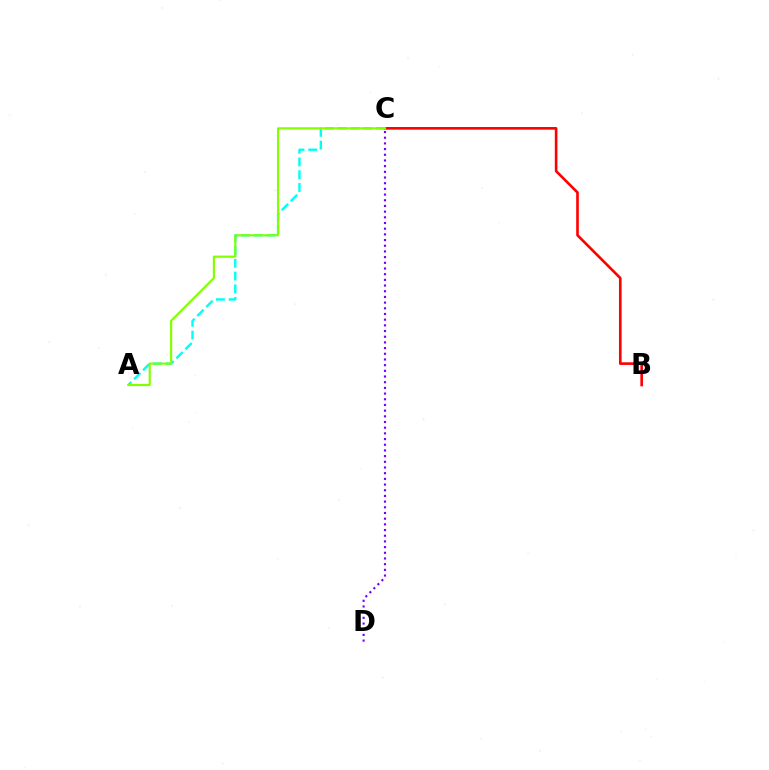{('B', 'C'): [{'color': '#ff0000', 'line_style': 'solid', 'thickness': 1.89}], ('A', 'C'): [{'color': '#00fff6', 'line_style': 'dashed', 'thickness': 1.73}, {'color': '#84ff00', 'line_style': 'solid', 'thickness': 1.57}], ('C', 'D'): [{'color': '#7200ff', 'line_style': 'dotted', 'thickness': 1.54}]}